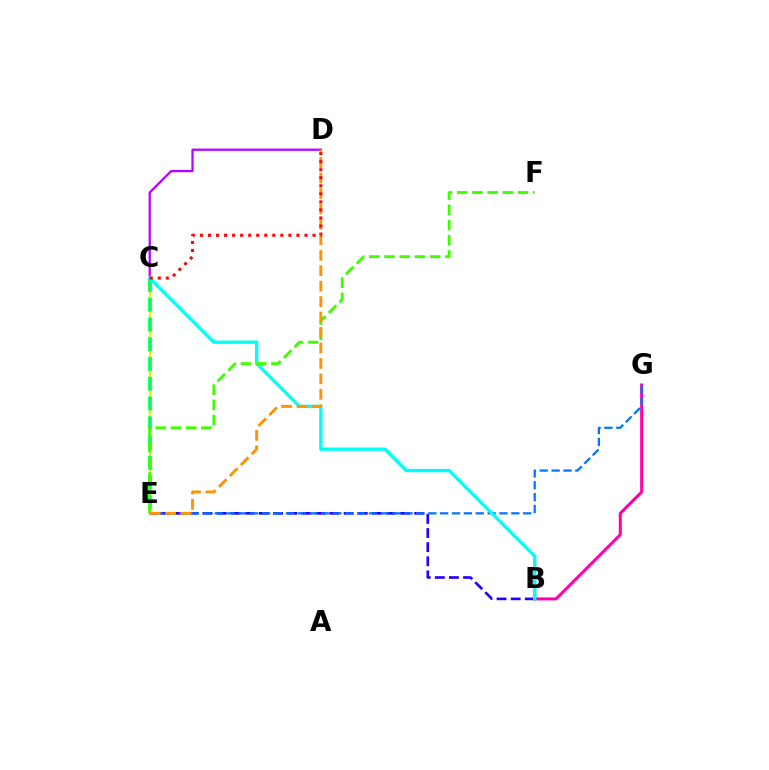{('C', 'E'): [{'color': '#d1ff00', 'line_style': 'solid', 'thickness': 1.71}, {'color': '#00ff5c', 'line_style': 'dashed', 'thickness': 2.69}], ('B', 'G'): [{'color': '#ff00ac', 'line_style': 'solid', 'thickness': 2.18}], ('C', 'D'): [{'color': '#b900ff', 'line_style': 'solid', 'thickness': 1.62}, {'color': '#ff0000', 'line_style': 'dotted', 'thickness': 2.19}], ('B', 'E'): [{'color': '#2500ff', 'line_style': 'dashed', 'thickness': 1.92}], ('E', 'G'): [{'color': '#0074ff', 'line_style': 'dashed', 'thickness': 1.61}], ('B', 'C'): [{'color': '#00fff6', 'line_style': 'solid', 'thickness': 2.41}], ('E', 'F'): [{'color': '#3dff00', 'line_style': 'dashed', 'thickness': 2.07}], ('D', 'E'): [{'color': '#ff9400', 'line_style': 'dashed', 'thickness': 2.1}]}